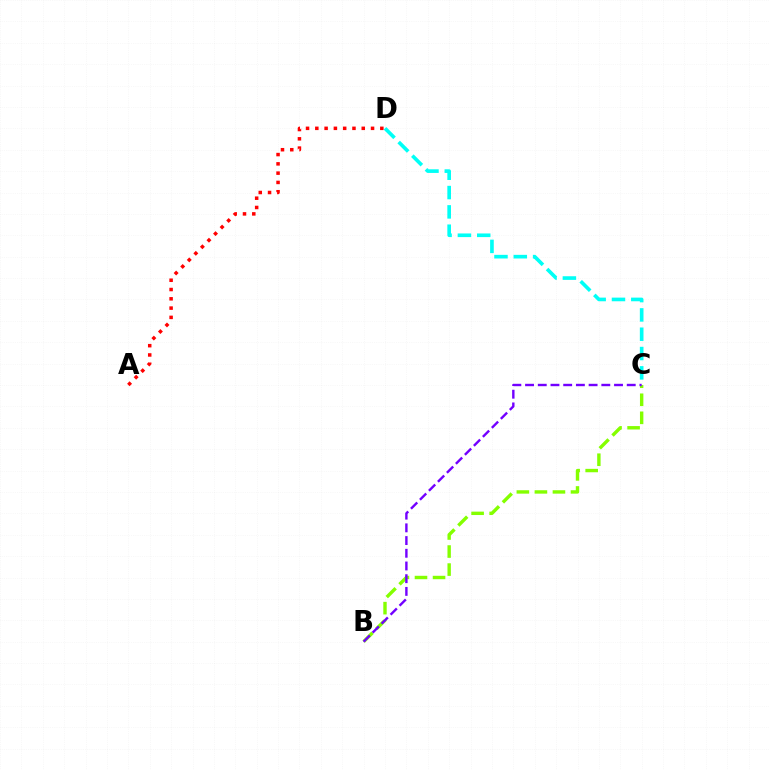{('A', 'D'): [{'color': '#ff0000', 'line_style': 'dotted', 'thickness': 2.52}], ('B', 'C'): [{'color': '#84ff00', 'line_style': 'dashed', 'thickness': 2.45}, {'color': '#7200ff', 'line_style': 'dashed', 'thickness': 1.73}], ('C', 'D'): [{'color': '#00fff6', 'line_style': 'dashed', 'thickness': 2.62}]}